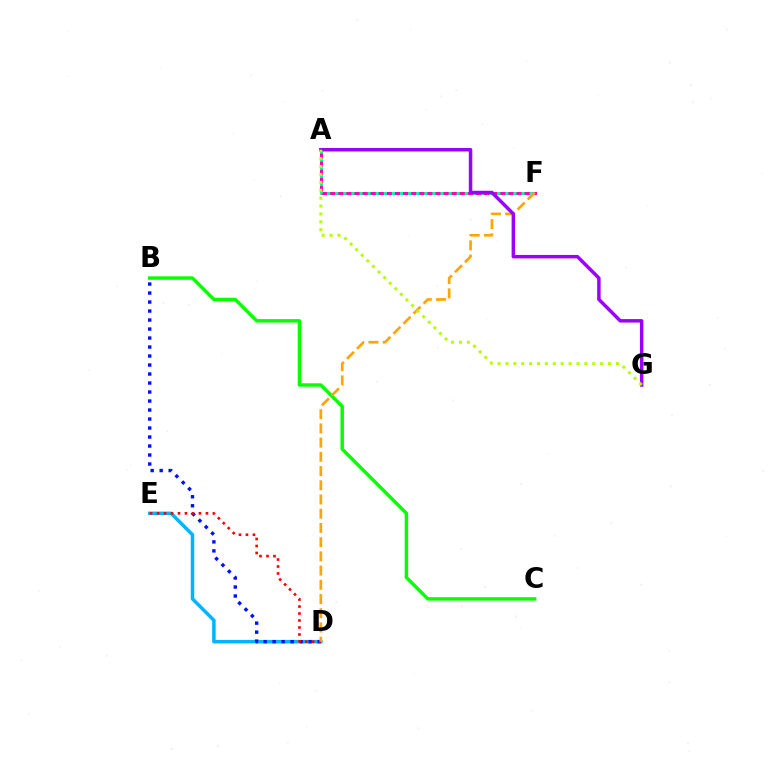{('A', 'F'): [{'color': '#ff00bd', 'line_style': 'solid', 'thickness': 2.16}, {'color': '#00ff9d', 'line_style': 'dotted', 'thickness': 2.2}], ('B', 'C'): [{'color': '#08ff00', 'line_style': 'solid', 'thickness': 2.47}], ('D', 'E'): [{'color': '#00b5ff', 'line_style': 'solid', 'thickness': 2.51}, {'color': '#ff0000', 'line_style': 'dotted', 'thickness': 1.9}], ('B', 'D'): [{'color': '#0010ff', 'line_style': 'dotted', 'thickness': 2.44}], ('D', 'F'): [{'color': '#ffa500', 'line_style': 'dashed', 'thickness': 1.93}], ('A', 'G'): [{'color': '#9b00ff', 'line_style': 'solid', 'thickness': 2.5}, {'color': '#b3ff00', 'line_style': 'dotted', 'thickness': 2.15}]}